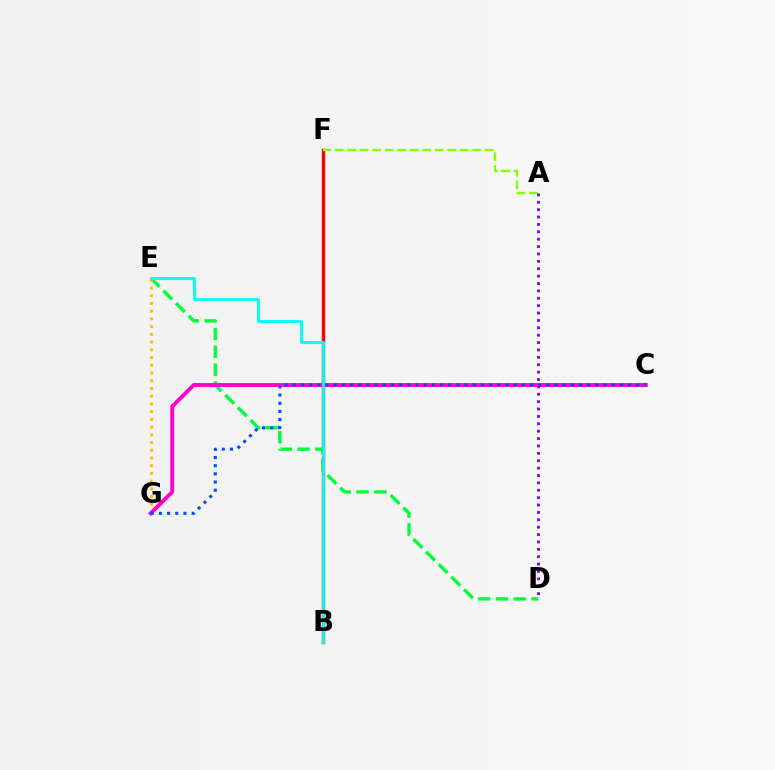{('D', 'E'): [{'color': '#00ff39', 'line_style': 'dashed', 'thickness': 2.42}], ('E', 'G'): [{'color': '#ffbd00', 'line_style': 'dotted', 'thickness': 2.1}], ('C', 'G'): [{'color': '#ff00cf', 'line_style': 'solid', 'thickness': 2.8}, {'color': '#004bff', 'line_style': 'dotted', 'thickness': 2.22}], ('B', 'F'): [{'color': '#ff0000', 'line_style': 'solid', 'thickness': 2.45}], ('B', 'E'): [{'color': '#00fff6', 'line_style': 'solid', 'thickness': 2.06}], ('A', 'F'): [{'color': '#84ff00', 'line_style': 'dashed', 'thickness': 1.7}], ('A', 'D'): [{'color': '#7200ff', 'line_style': 'dotted', 'thickness': 2.01}]}